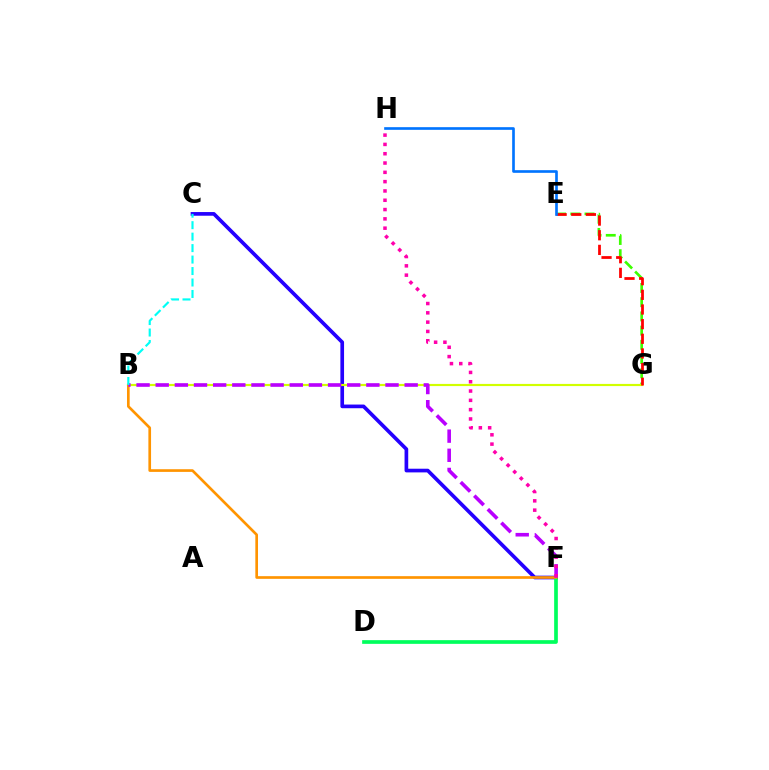{('C', 'F'): [{'color': '#2500ff', 'line_style': 'solid', 'thickness': 2.65}], ('D', 'F'): [{'color': '#00ff5c', 'line_style': 'solid', 'thickness': 2.66}], ('E', 'G'): [{'color': '#3dff00', 'line_style': 'dashed', 'thickness': 1.93}, {'color': '#ff0000', 'line_style': 'dashed', 'thickness': 1.99}], ('B', 'G'): [{'color': '#d1ff00', 'line_style': 'solid', 'thickness': 1.57}], ('B', 'F'): [{'color': '#ff9400', 'line_style': 'solid', 'thickness': 1.92}, {'color': '#b900ff', 'line_style': 'dashed', 'thickness': 2.6}], ('E', 'H'): [{'color': '#0074ff', 'line_style': 'solid', 'thickness': 1.91}], ('F', 'H'): [{'color': '#ff00ac', 'line_style': 'dotted', 'thickness': 2.53}], ('B', 'C'): [{'color': '#00fff6', 'line_style': 'dashed', 'thickness': 1.56}]}